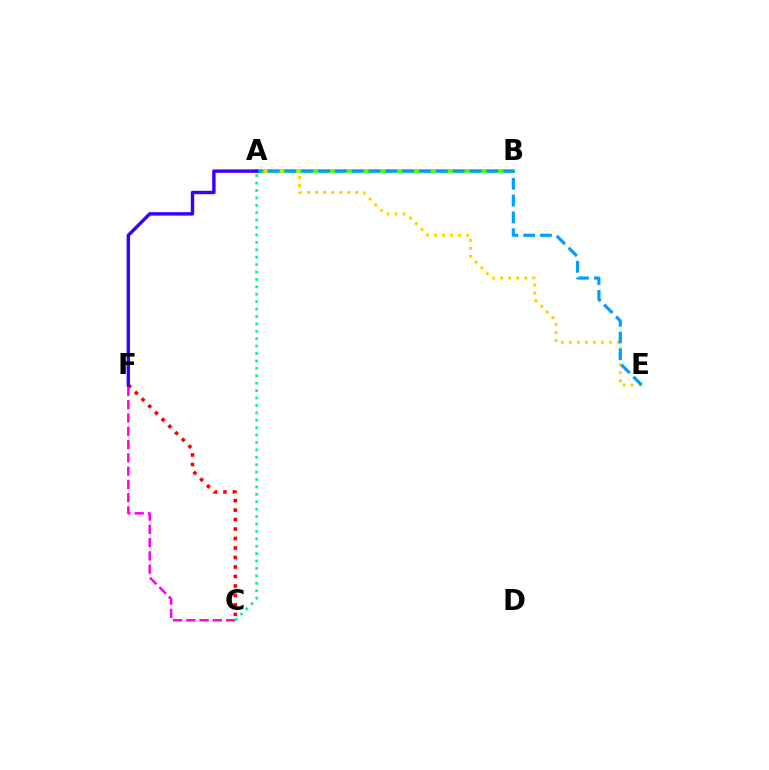{('C', 'F'): [{'color': '#ff00ed', 'line_style': 'dashed', 'thickness': 1.8}, {'color': '#ff0000', 'line_style': 'dotted', 'thickness': 2.58}], ('A', 'B'): [{'color': '#4fff00', 'line_style': 'solid', 'thickness': 2.65}], ('A', 'E'): [{'color': '#ffd500', 'line_style': 'dotted', 'thickness': 2.18}, {'color': '#009eff', 'line_style': 'dashed', 'thickness': 2.29}], ('A', 'C'): [{'color': '#00ff86', 'line_style': 'dotted', 'thickness': 2.01}], ('A', 'F'): [{'color': '#3700ff', 'line_style': 'solid', 'thickness': 2.45}]}